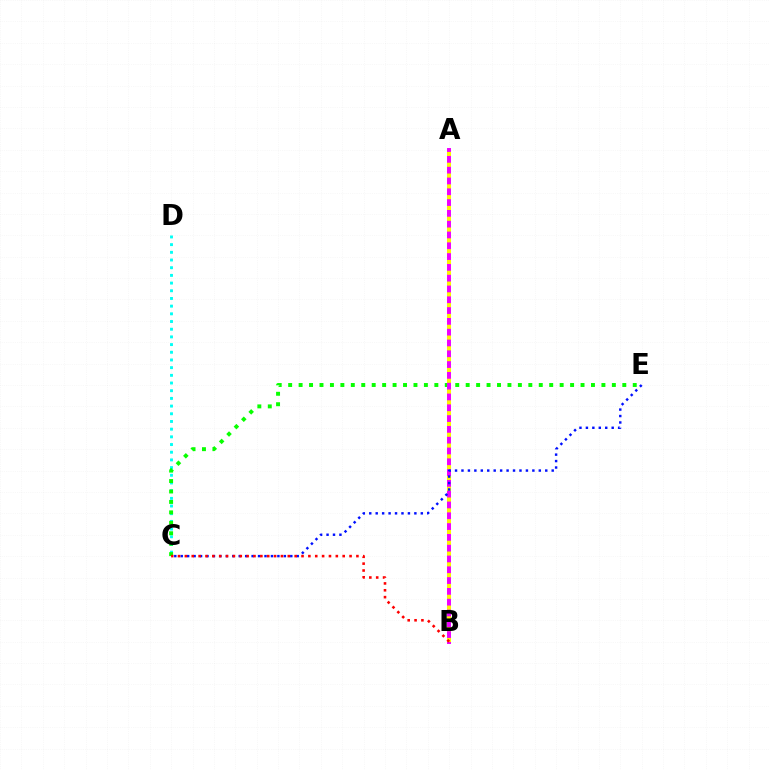{('C', 'D'): [{'color': '#00fff6', 'line_style': 'dotted', 'thickness': 2.09}], ('C', 'E'): [{'color': '#08ff00', 'line_style': 'dotted', 'thickness': 2.84}, {'color': '#0010ff', 'line_style': 'dotted', 'thickness': 1.75}], ('A', 'B'): [{'color': '#ee00ff', 'line_style': 'solid', 'thickness': 2.85}, {'color': '#fcf500', 'line_style': 'dotted', 'thickness': 2.93}], ('B', 'C'): [{'color': '#ff0000', 'line_style': 'dotted', 'thickness': 1.86}]}